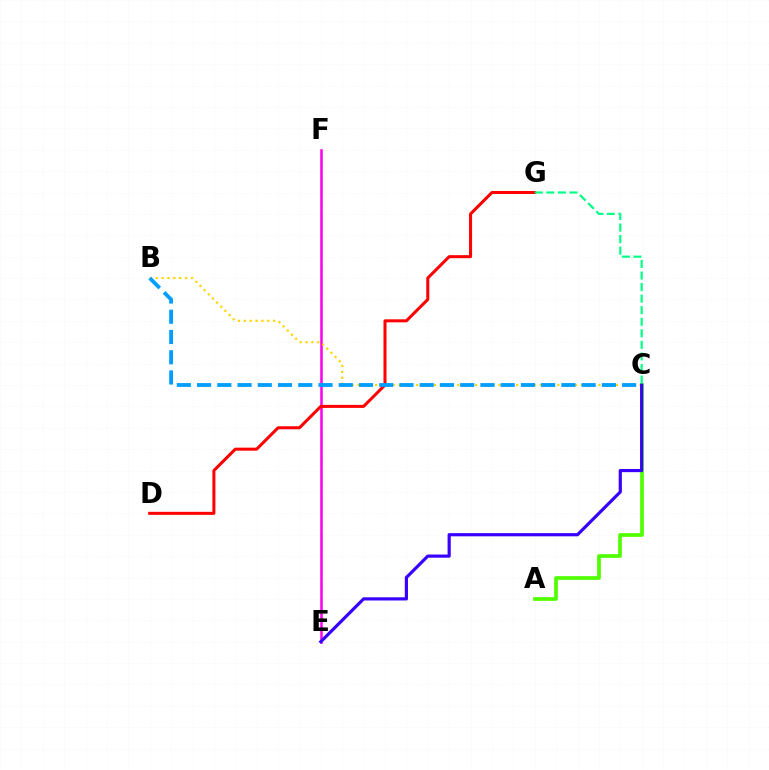{('E', 'F'): [{'color': '#ff00ed', 'line_style': 'solid', 'thickness': 1.82}], ('A', 'C'): [{'color': '#4fff00', 'line_style': 'solid', 'thickness': 2.67}], ('D', 'G'): [{'color': '#ff0000', 'line_style': 'solid', 'thickness': 2.18}], ('B', 'C'): [{'color': '#ffd500', 'line_style': 'dotted', 'thickness': 1.6}, {'color': '#009eff', 'line_style': 'dashed', 'thickness': 2.75}], ('C', 'E'): [{'color': '#3700ff', 'line_style': 'solid', 'thickness': 2.29}], ('C', 'G'): [{'color': '#00ff86', 'line_style': 'dashed', 'thickness': 1.57}]}